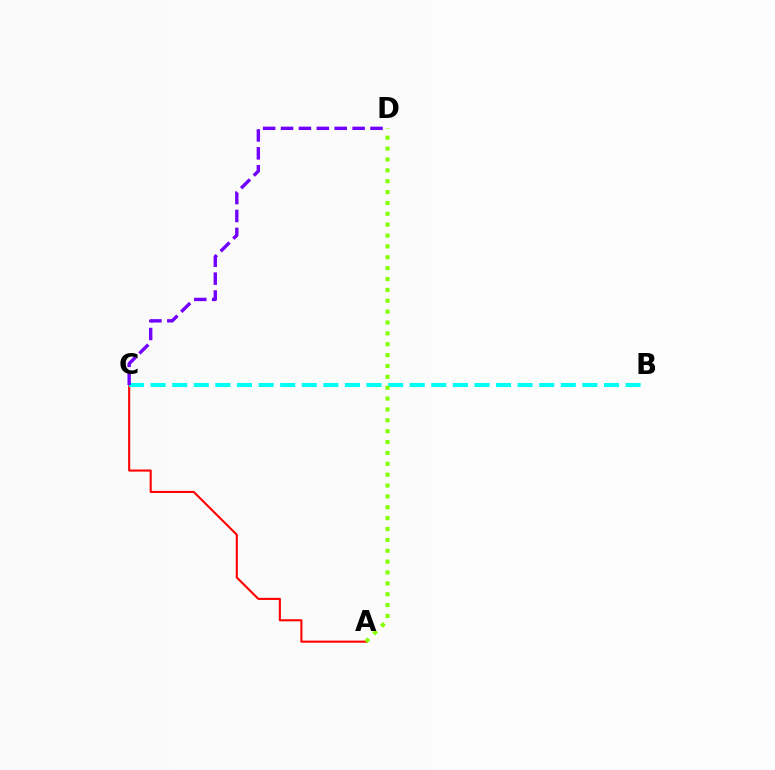{('A', 'C'): [{'color': '#ff0000', 'line_style': 'solid', 'thickness': 1.51}], ('B', 'C'): [{'color': '#00fff6', 'line_style': 'dashed', 'thickness': 2.93}], ('A', 'D'): [{'color': '#84ff00', 'line_style': 'dotted', 'thickness': 2.95}], ('C', 'D'): [{'color': '#7200ff', 'line_style': 'dashed', 'thickness': 2.43}]}